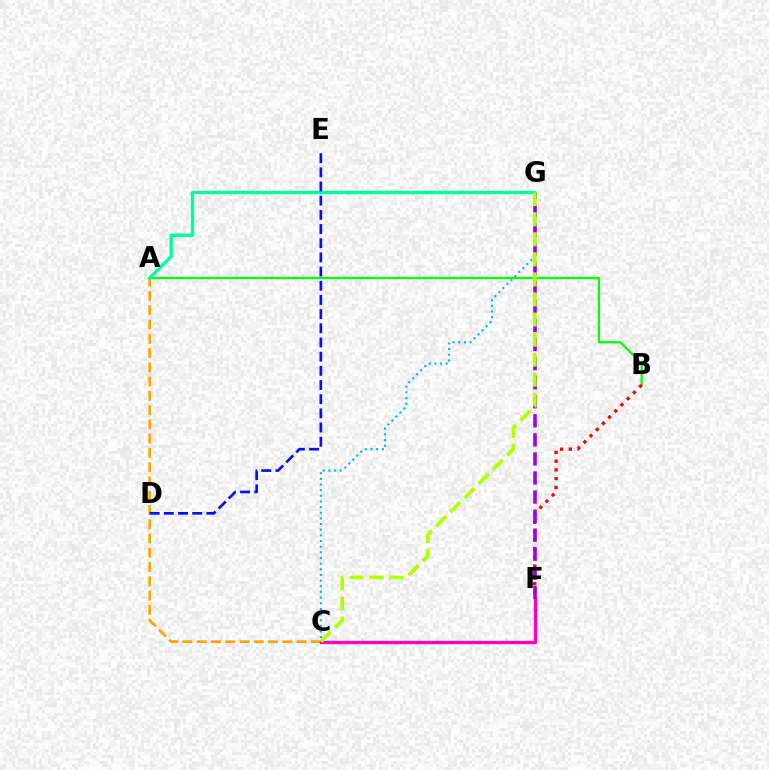{('A', 'C'): [{'color': '#ffa500', 'line_style': 'dashed', 'thickness': 1.94}], ('C', 'G'): [{'color': '#00b5ff', 'line_style': 'dotted', 'thickness': 1.54}, {'color': '#b3ff00', 'line_style': 'dashed', 'thickness': 2.73}], ('A', 'B'): [{'color': '#08ff00', 'line_style': 'solid', 'thickness': 1.63}], ('A', 'G'): [{'color': '#00ff9d', 'line_style': 'solid', 'thickness': 2.44}], ('B', 'F'): [{'color': '#ff0000', 'line_style': 'dotted', 'thickness': 2.38}], ('D', 'E'): [{'color': '#0010ff', 'line_style': 'dashed', 'thickness': 1.93}], ('C', 'F'): [{'color': '#ff00bd', 'line_style': 'solid', 'thickness': 2.39}], ('F', 'G'): [{'color': '#9b00ff', 'line_style': 'dashed', 'thickness': 2.59}]}